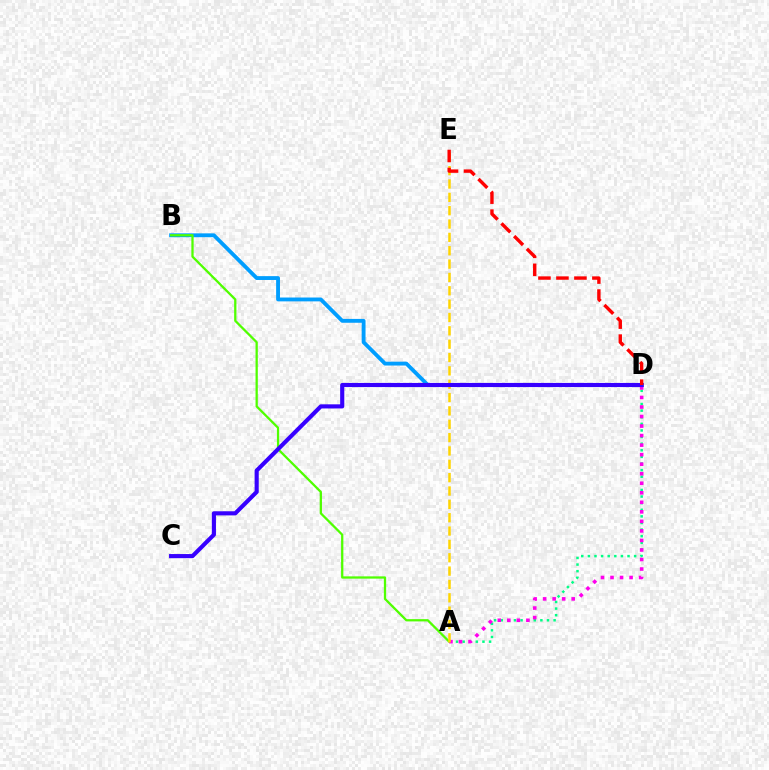{('A', 'D'): [{'color': '#00ff86', 'line_style': 'dotted', 'thickness': 1.8}, {'color': '#ff00ed', 'line_style': 'dotted', 'thickness': 2.59}], ('B', 'D'): [{'color': '#009eff', 'line_style': 'solid', 'thickness': 2.77}], ('A', 'B'): [{'color': '#4fff00', 'line_style': 'solid', 'thickness': 1.63}], ('A', 'E'): [{'color': '#ffd500', 'line_style': 'dashed', 'thickness': 1.81}], ('C', 'D'): [{'color': '#3700ff', 'line_style': 'solid', 'thickness': 2.97}], ('D', 'E'): [{'color': '#ff0000', 'line_style': 'dashed', 'thickness': 2.44}]}